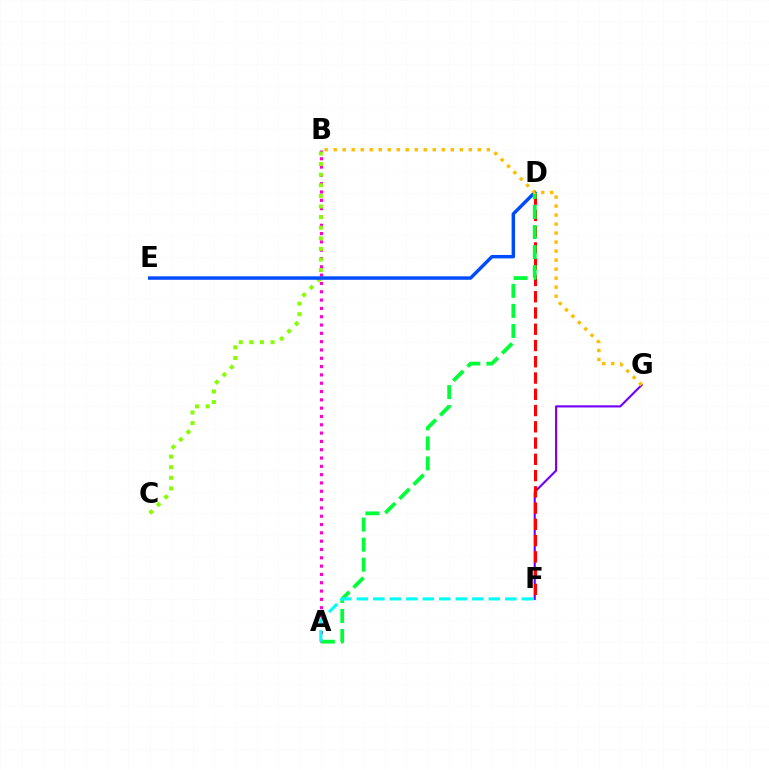{('F', 'G'): [{'color': '#7200ff', 'line_style': 'solid', 'thickness': 1.53}], ('A', 'B'): [{'color': '#ff00cf', 'line_style': 'dotted', 'thickness': 2.26}], ('B', 'C'): [{'color': '#84ff00', 'line_style': 'dotted', 'thickness': 2.88}], ('D', 'F'): [{'color': '#ff0000', 'line_style': 'dashed', 'thickness': 2.21}], ('D', 'E'): [{'color': '#004bff', 'line_style': 'solid', 'thickness': 2.48}], ('A', 'D'): [{'color': '#00ff39', 'line_style': 'dashed', 'thickness': 2.72}], ('A', 'F'): [{'color': '#00fff6', 'line_style': 'dashed', 'thickness': 2.24}], ('B', 'G'): [{'color': '#ffbd00', 'line_style': 'dotted', 'thickness': 2.45}]}